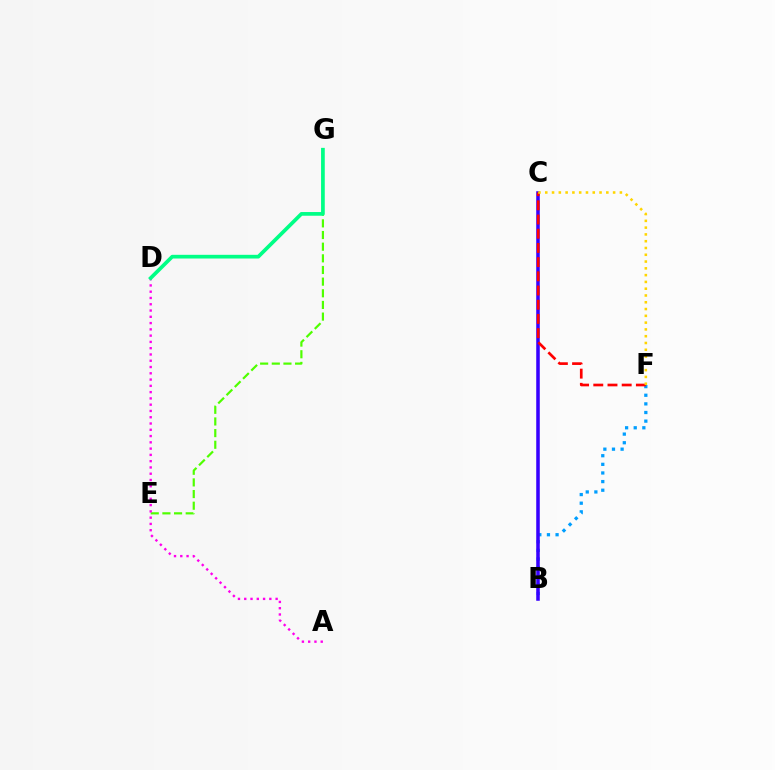{('B', 'F'): [{'color': '#009eff', 'line_style': 'dotted', 'thickness': 2.34}], ('E', 'G'): [{'color': '#4fff00', 'line_style': 'dashed', 'thickness': 1.58}], ('A', 'D'): [{'color': '#ff00ed', 'line_style': 'dotted', 'thickness': 1.71}], ('D', 'G'): [{'color': '#00ff86', 'line_style': 'solid', 'thickness': 2.66}], ('B', 'C'): [{'color': '#3700ff', 'line_style': 'solid', 'thickness': 2.55}], ('C', 'F'): [{'color': '#ff0000', 'line_style': 'dashed', 'thickness': 1.93}, {'color': '#ffd500', 'line_style': 'dotted', 'thickness': 1.84}]}